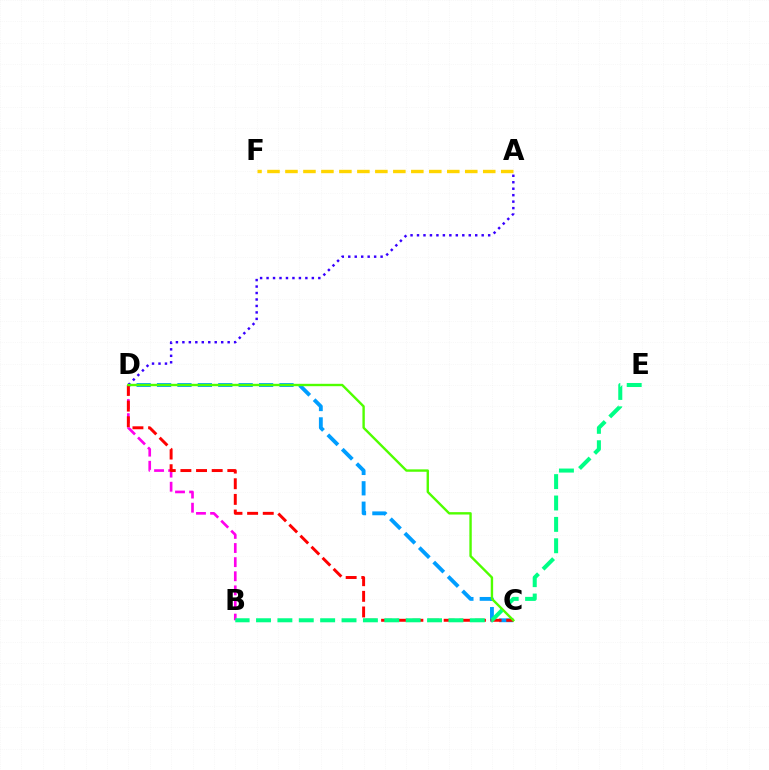{('B', 'D'): [{'color': '#ff00ed', 'line_style': 'dashed', 'thickness': 1.92}], ('C', 'D'): [{'color': '#009eff', 'line_style': 'dashed', 'thickness': 2.77}, {'color': '#ff0000', 'line_style': 'dashed', 'thickness': 2.12}, {'color': '#4fff00', 'line_style': 'solid', 'thickness': 1.72}], ('A', 'D'): [{'color': '#3700ff', 'line_style': 'dotted', 'thickness': 1.76}], ('B', 'E'): [{'color': '#00ff86', 'line_style': 'dashed', 'thickness': 2.9}], ('A', 'F'): [{'color': '#ffd500', 'line_style': 'dashed', 'thickness': 2.44}]}